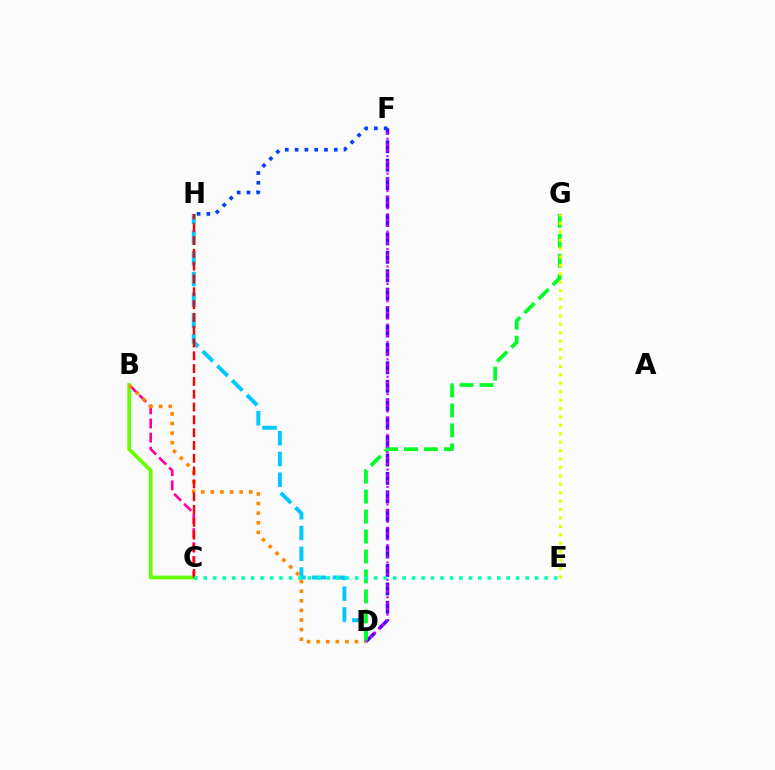{('D', 'H'): [{'color': '#00c7ff', 'line_style': 'dashed', 'thickness': 2.82}], ('D', 'F'): [{'color': '#4f00ff', 'line_style': 'dashed', 'thickness': 2.5}, {'color': '#d600ff', 'line_style': 'dotted', 'thickness': 1.58}], ('B', 'C'): [{'color': '#ff00a0', 'line_style': 'dashed', 'thickness': 1.92}, {'color': '#66ff00', 'line_style': 'solid', 'thickness': 2.69}], ('F', 'H'): [{'color': '#003fff', 'line_style': 'dotted', 'thickness': 2.66}], ('B', 'D'): [{'color': '#ff8800', 'line_style': 'dotted', 'thickness': 2.61}], ('D', 'G'): [{'color': '#00ff27', 'line_style': 'dashed', 'thickness': 2.71}], ('C', 'H'): [{'color': '#ff0000', 'line_style': 'dashed', 'thickness': 1.74}], ('C', 'E'): [{'color': '#00ffaf', 'line_style': 'dotted', 'thickness': 2.57}], ('E', 'G'): [{'color': '#eeff00', 'line_style': 'dotted', 'thickness': 2.29}]}